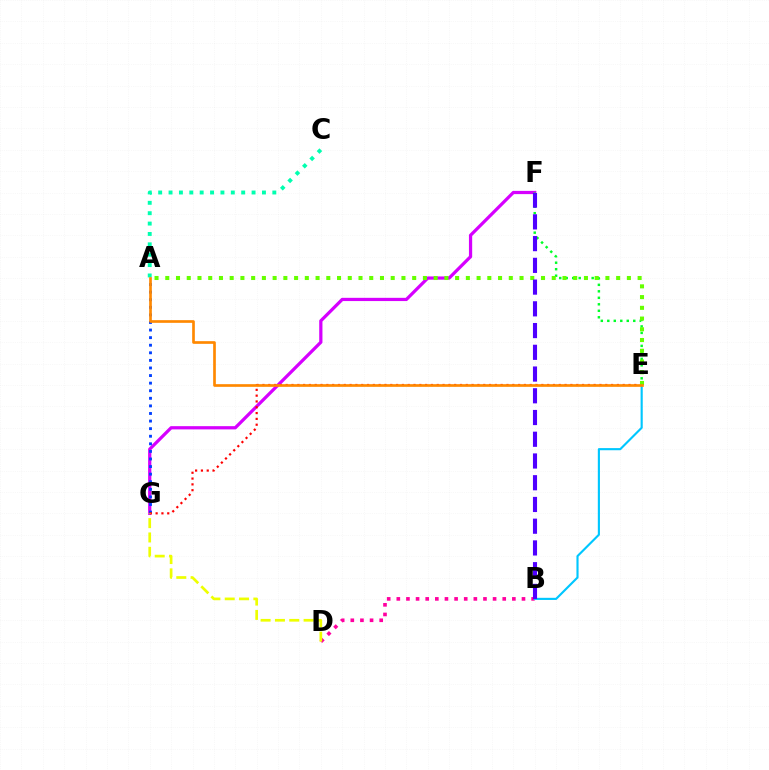{('F', 'G'): [{'color': '#d600ff', 'line_style': 'solid', 'thickness': 2.33}], ('A', 'G'): [{'color': '#003fff', 'line_style': 'dotted', 'thickness': 2.06}], ('B', 'D'): [{'color': '#ff00a0', 'line_style': 'dotted', 'thickness': 2.62}], ('E', 'F'): [{'color': '#00ff27', 'line_style': 'dotted', 'thickness': 1.76}], ('B', 'E'): [{'color': '#00c7ff', 'line_style': 'solid', 'thickness': 1.54}], ('E', 'G'): [{'color': '#ff0000', 'line_style': 'dotted', 'thickness': 1.58}], ('D', 'G'): [{'color': '#eeff00', 'line_style': 'dashed', 'thickness': 1.95}], ('A', 'E'): [{'color': '#66ff00', 'line_style': 'dotted', 'thickness': 2.92}, {'color': '#ff8800', 'line_style': 'solid', 'thickness': 1.93}], ('A', 'C'): [{'color': '#00ffaf', 'line_style': 'dotted', 'thickness': 2.82}], ('B', 'F'): [{'color': '#4f00ff', 'line_style': 'dashed', 'thickness': 2.95}]}